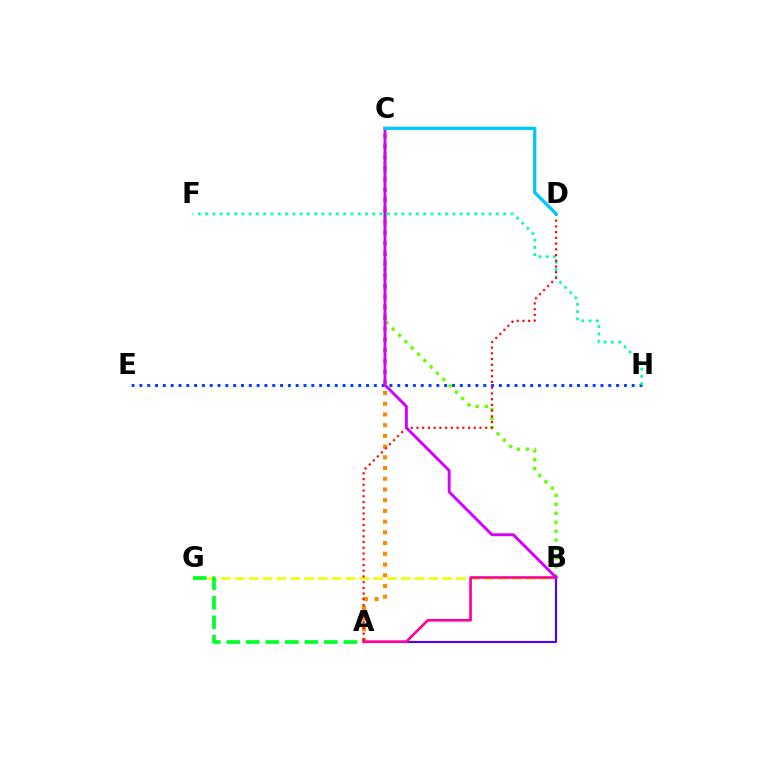{('B', 'G'): [{'color': '#eeff00', 'line_style': 'dashed', 'thickness': 1.88}], ('A', 'B'): [{'color': '#4f00ff', 'line_style': 'solid', 'thickness': 1.55}, {'color': '#ff00a0', 'line_style': 'solid', 'thickness': 1.91}], ('E', 'H'): [{'color': '#003fff', 'line_style': 'dotted', 'thickness': 2.12}], ('A', 'G'): [{'color': '#00ff27', 'line_style': 'dashed', 'thickness': 2.65}], ('B', 'C'): [{'color': '#66ff00', 'line_style': 'dotted', 'thickness': 2.43}, {'color': '#d600ff', 'line_style': 'solid', 'thickness': 2.09}], ('A', 'C'): [{'color': '#ff8800', 'line_style': 'dotted', 'thickness': 2.91}], ('F', 'H'): [{'color': '#00ffaf', 'line_style': 'dotted', 'thickness': 1.98}], ('A', 'D'): [{'color': '#ff0000', 'line_style': 'dotted', 'thickness': 1.56}], ('C', 'D'): [{'color': '#00c7ff', 'line_style': 'solid', 'thickness': 2.37}]}